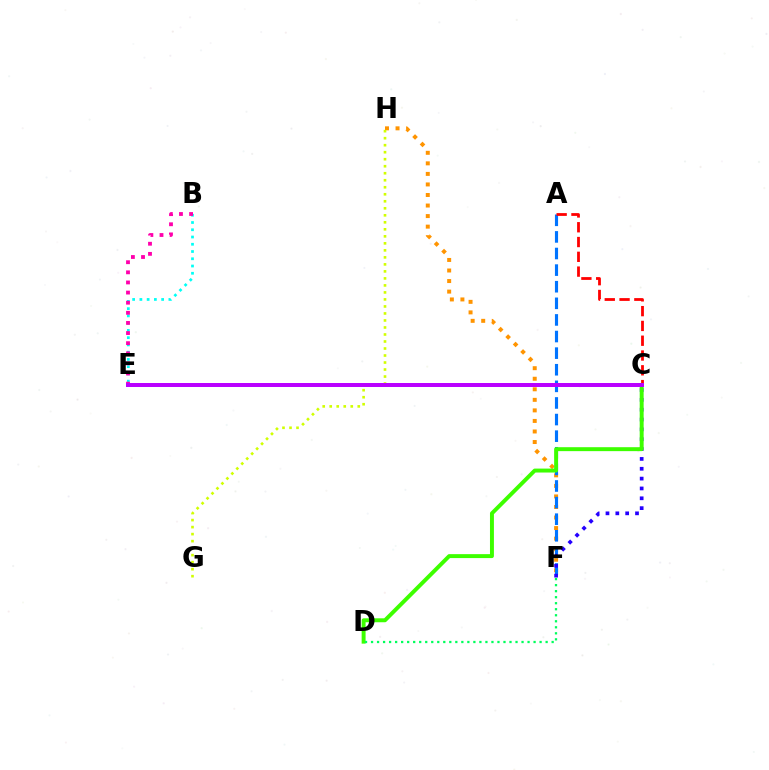{('F', 'H'): [{'color': '#ff9400', 'line_style': 'dotted', 'thickness': 2.87}], ('A', 'F'): [{'color': '#0074ff', 'line_style': 'dashed', 'thickness': 2.26}], ('C', 'F'): [{'color': '#2500ff', 'line_style': 'dotted', 'thickness': 2.68}], ('B', 'E'): [{'color': '#00fff6', 'line_style': 'dotted', 'thickness': 1.97}, {'color': '#ff00ac', 'line_style': 'dotted', 'thickness': 2.75}], ('C', 'D'): [{'color': '#3dff00', 'line_style': 'solid', 'thickness': 2.84}], ('G', 'H'): [{'color': '#d1ff00', 'line_style': 'dotted', 'thickness': 1.9}], ('A', 'C'): [{'color': '#ff0000', 'line_style': 'dashed', 'thickness': 2.01}], ('D', 'F'): [{'color': '#00ff5c', 'line_style': 'dotted', 'thickness': 1.64}], ('C', 'E'): [{'color': '#b900ff', 'line_style': 'solid', 'thickness': 2.87}]}